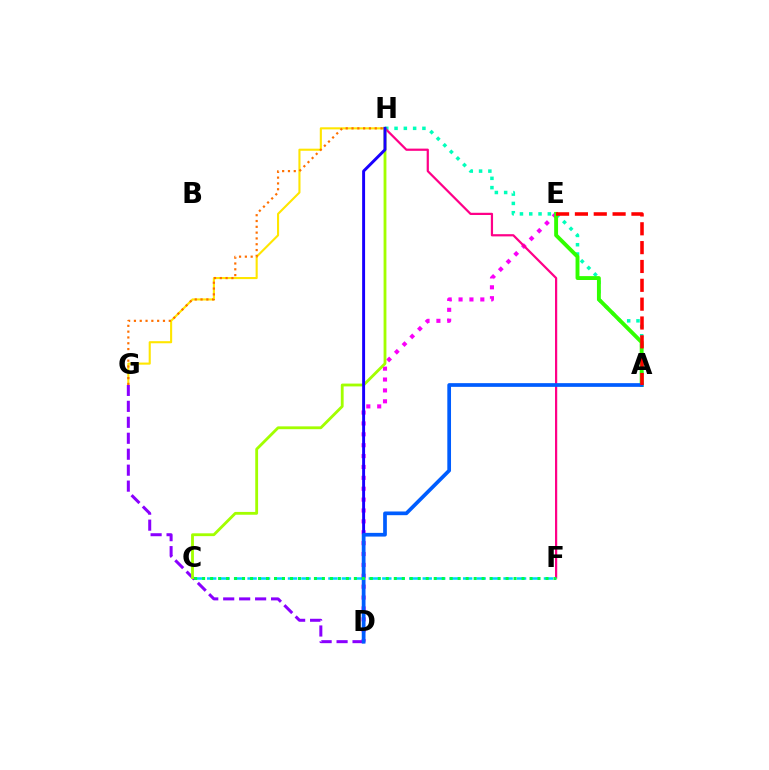{('G', 'H'): [{'color': '#ffe600', 'line_style': 'solid', 'thickness': 1.51}, {'color': '#ff7000', 'line_style': 'dotted', 'thickness': 1.58}], ('A', 'H'): [{'color': '#00ffbb', 'line_style': 'dotted', 'thickness': 2.53}], ('C', 'F'): [{'color': '#00d3ff', 'line_style': 'dashed', 'thickness': 1.83}, {'color': '#00ff45', 'line_style': 'dotted', 'thickness': 2.17}], ('D', 'E'): [{'color': '#fa00f9', 'line_style': 'dotted', 'thickness': 2.96}], ('D', 'G'): [{'color': '#8a00ff', 'line_style': 'dashed', 'thickness': 2.17}], ('F', 'H'): [{'color': '#ff0088', 'line_style': 'solid', 'thickness': 1.6}], ('A', 'E'): [{'color': '#31ff00', 'line_style': 'solid', 'thickness': 2.8}, {'color': '#ff0000', 'line_style': 'dashed', 'thickness': 2.56}], ('C', 'H'): [{'color': '#a2ff00', 'line_style': 'solid', 'thickness': 2.03}], ('D', 'H'): [{'color': '#1900ff', 'line_style': 'solid', 'thickness': 2.12}], ('A', 'D'): [{'color': '#005dff', 'line_style': 'solid', 'thickness': 2.67}]}